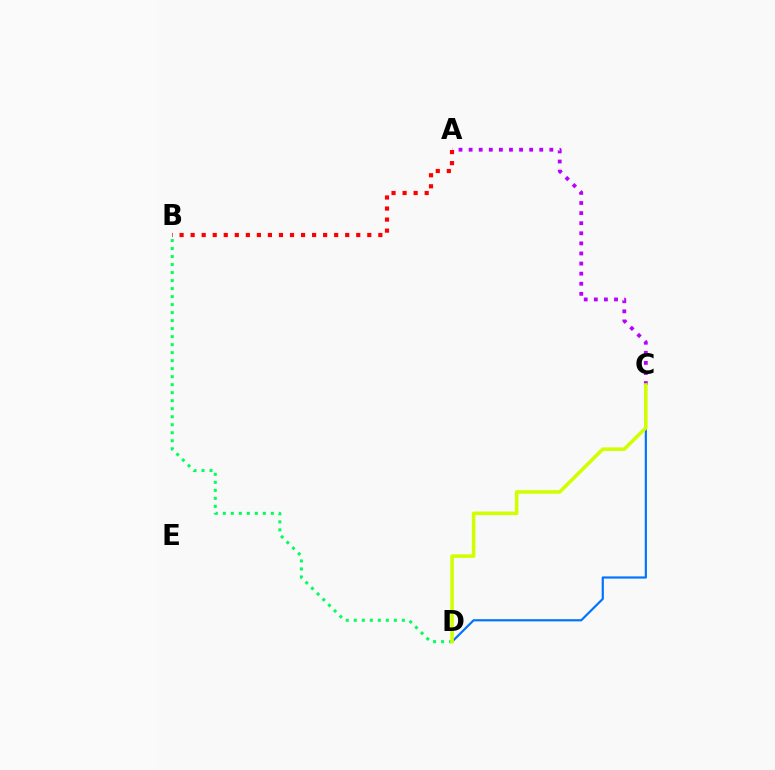{('C', 'D'): [{'color': '#0074ff', 'line_style': 'solid', 'thickness': 1.58}, {'color': '#d1ff00', 'line_style': 'solid', 'thickness': 2.56}], ('B', 'D'): [{'color': '#00ff5c', 'line_style': 'dotted', 'thickness': 2.18}], ('A', 'C'): [{'color': '#b900ff', 'line_style': 'dotted', 'thickness': 2.74}], ('A', 'B'): [{'color': '#ff0000', 'line_style': 'dotted', 'thickness': 3.0}]}